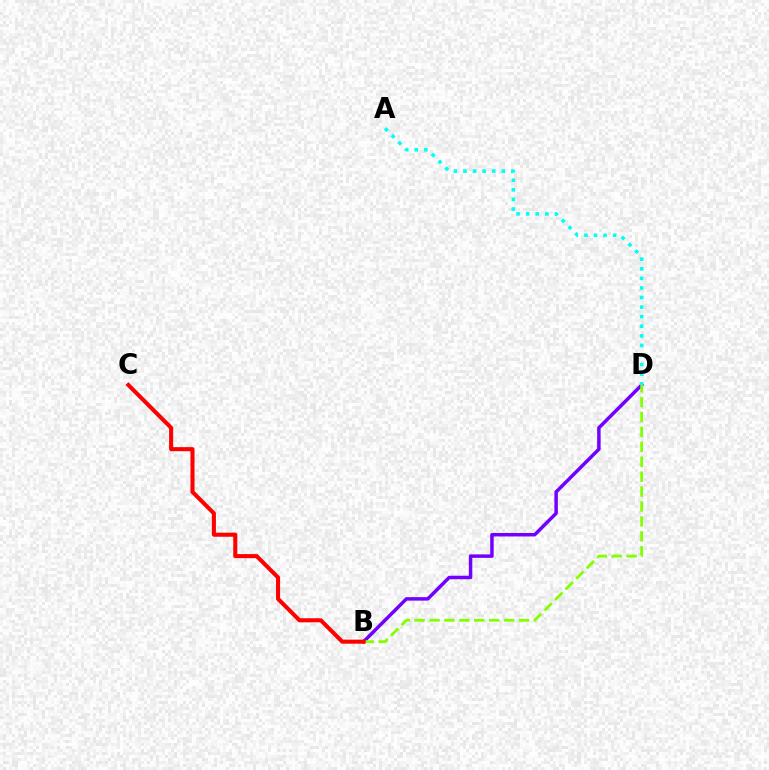{('B', 'D'): [{'color': '#7200ff', 'line_style': 'solid', 'thickness': 2.51}, {'color': '#84ff00', 'line_style': 'dashed', 'thickness': 2.03}], ('A', 'D'): [{'color': '#00fff6', 'line_style': 'dotted', 'thickness': 2.61}], ('B', 'C'): [{'color': '#ff0000', 'line_style': 'solid', 'thickness': 2.92}]}